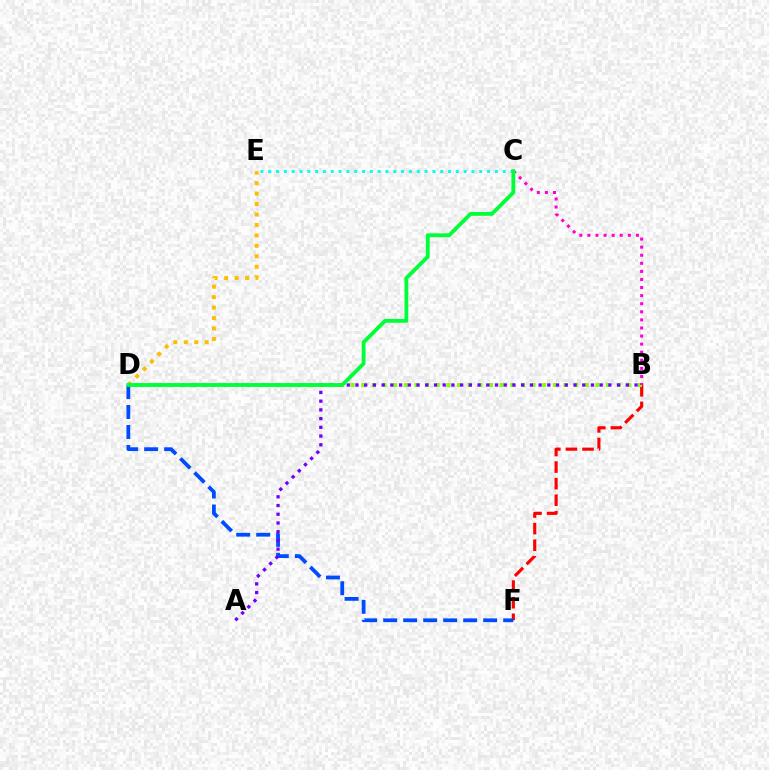{('D', 'E'): [{'color': '#ffbd00', 'line_style': 'dotted', 'thickness': 2.84}], ('B', 'F'): [{'color': '#ff0000', 'line_style': 'dashed', 'thickness': 2.25}], ('B', 'D'): [{'color': '#84ff00', 'line_style': 'dotted', 'thickness': 2.89}], ('B', 'C'): [{'color': '#ff00cf', 'line_style': 'dotted', 'thickness': 2.2}], ('D', 'F'): [{'color': '#004bff', 'line_style': 'dashed', 'thickness': 2.72}], ('A', 'B'): [{'color': '#7200ff', 'line_style': 'dotted', 'thickness': 2.37}], ('C', 'E'): [{'color': '#00fff6', 'line_style': 'dotted', 'thickness': 2.12}], ('C', 'D'): [{'color': '#00ff39', 'line_style': 'solid', 'thickness': 2.76}]}